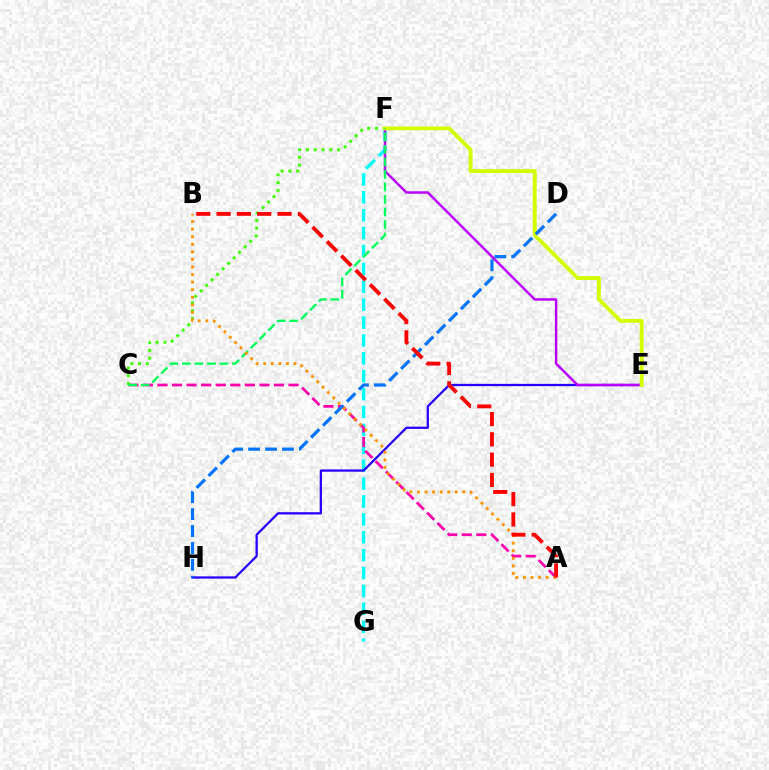{('F', 'G'): [{'color': '#00fff6', 'line_style': 'dashed', 'thickness': 2.43}], ('A', 'C'): [{'color': '#ff00ac', 'line_style': 'dashed', 'thickness': 1.98}], ('C', 'F'): [{'color': '#3dff00', 'line_style': 'dotted', 'thickness': 2.11}, {'color': '#00ff5c', 'line_style': 'dashed', 'thickness': 1.7}], ('E', 'H'): [{'color': '#2500ff', 'line_style': 'solid', 'thickness': 1.64}], ('E', 'F'): [{'color': '#b900ff', 'line_style': 'solid', 'thickness': 1.77}, {'color': '#d1ff00', 'line_style': 'solid', 'thickness': 2.79}], ('D', 'H'): [{'color': '#0074ff', 'line_style': 'dashed', 'thickness': 2.3}], ('A', 'B'): [{'color': '#ff9400', 'line_style': 'dotted', 'thickness': 2.06}, {'color': '#ff0000', 'line_style': 'dashed', 'thickness': 2.76}]}